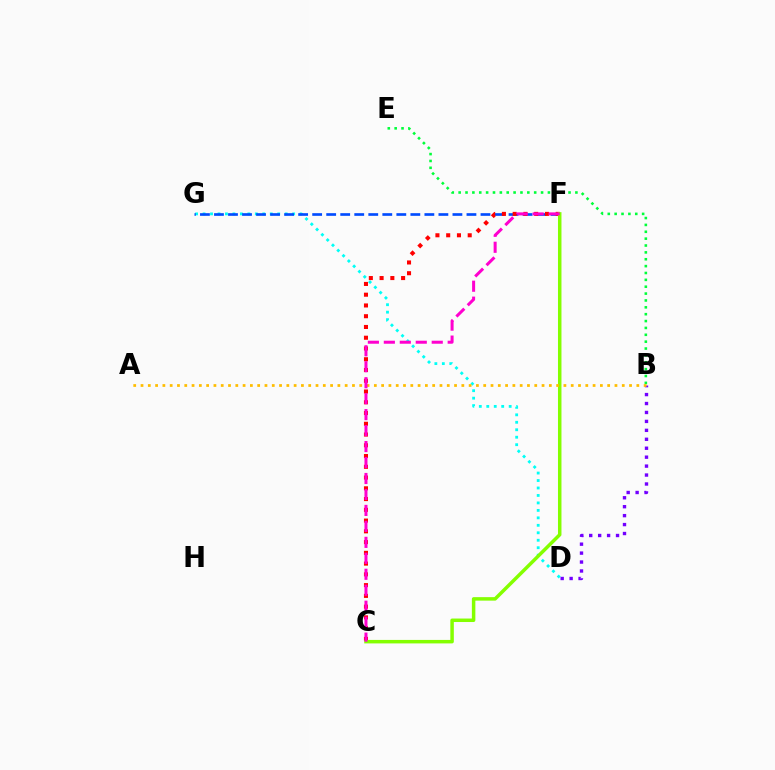{('D', 'G'): [{'color': '#00fff6', 'line_style': 'dotted', 'thickness': 2.03}], ('B', 'E'): [{'color': '#00ff39', 'line_style': 'dotted', 'thickness': 1.87}], ('F', 'G'): [{'color': '#004bff', 'line_style': 'dashed', 'thickness': 1.91}], ('C', 'F'): [{'color': '#ff0000', 'line_style': 'dotted', 'thickness': 2.92}, {'color': '#84ff00', 'line_style': 'solid', 'thickness': 2.51}, {'color': '#ff00cf', 'line_style': 'dashed', 'thickness': 2.17}], ('B', 'D'): [{'color': '#7200ff', 'line_style': 'dotted', 'thickness': 2.43}], ('A', 'B'): [{'color': '#ffbd00', 'line_style': 'dotted', 'thickness': 1.98}]}